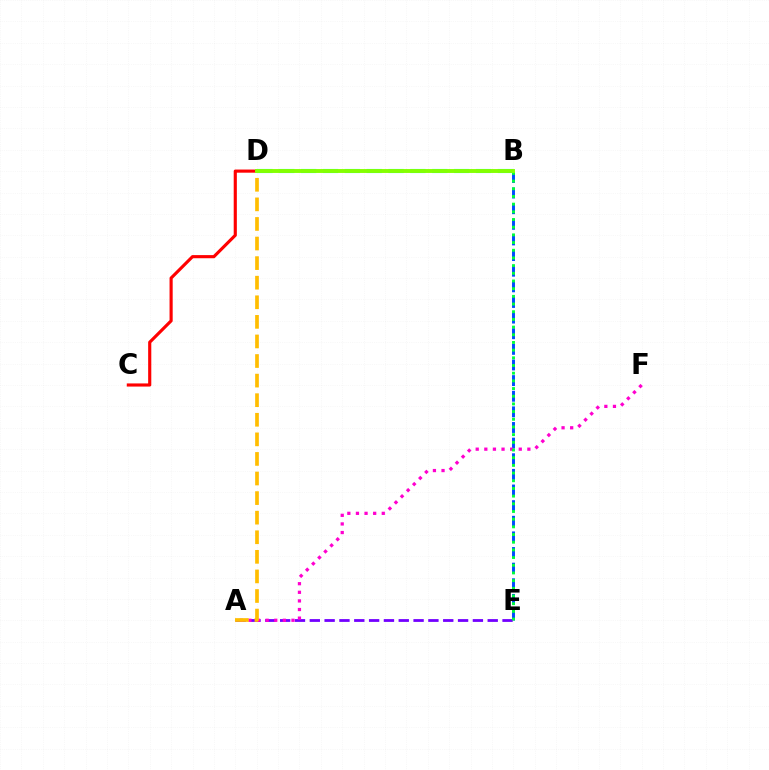{('B', 'E'): [{'color': '#004bff', 'line_style': 'dashed', 'thickness': 2.12}, {'color': '#00ff39', 'line_style': 'dotted', 'thickness': 2.09}], ('C', 'D'): [{'color': '#ff0000', 'line_style': 'solid', 'thickness': 2.26}], ('A', 'E'): [{'color': '#7200ff', 'line_style': 'dashed', 'thickness': 2.01}], ('A', 'F'): [{'color': '#ff00cf', 'line_style': 'dotted', 'thickness': 2.34}], ('A', 'D'): [{'color': '#ffbd00', 'line_style': 'dashed', 'thickness': 2.66}], ('B', 'D'): [{'color': '#00fff6', 'line_style': 'dashed', 'thickness': 2.97}, {'color': '#84ff00', 'line_style': 'solid', 'thickness': 2.8}]}